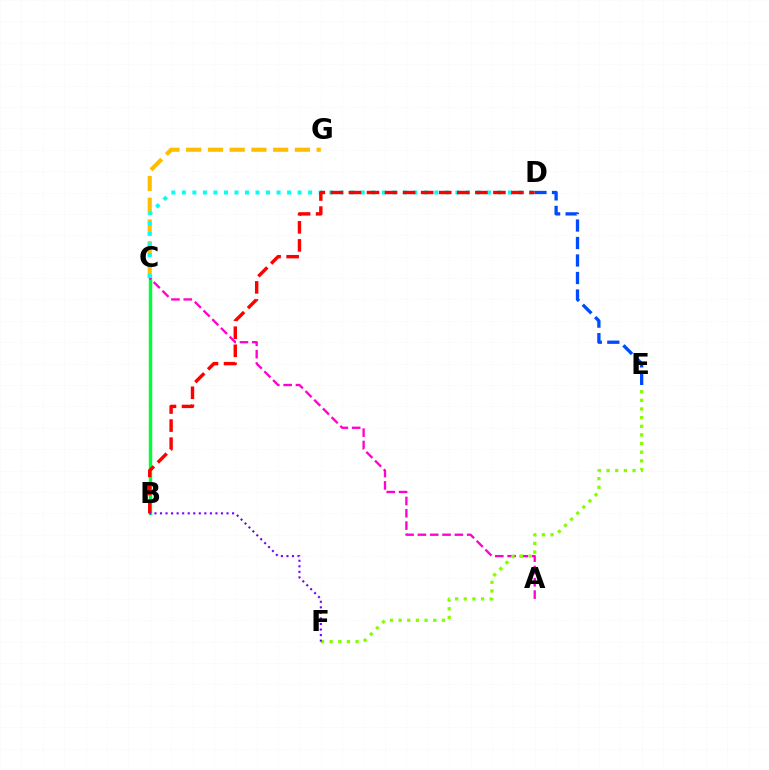{('B', 'C'): [{'color': '#00ff39', 'line_style': 'solid', 'thickness': 2.47}], ('C', 'G'): [{'color': '#ffbd00', 'line_style': 'dashed', 'thickness': 2.95}], ('D', 'E'): [{'color': '#004bff', 'line_style': 'dashed', 'thickness': 2.38}], ('A', 'C'): [{'color': '#ff00cf', 'line_style': 'dashed', 'thickness': 1.67}], ('E', 'F'): [{'color': '#84ff00', 'line_style': 'dotted', 'thickness': 2.35}], ('C', 'D'): [{'color': '#00fff6', 'line_style': 'dotted', 'thickness': 2.86}], ('B', 'D'): [{'color': '#ff0000', 'line_style': 'dashed', 'thickness': 2.45}], ('B', 'F'): [{'color': '#7200ff', 'line_style': 'dotted', 'thickness': 1.51}]}